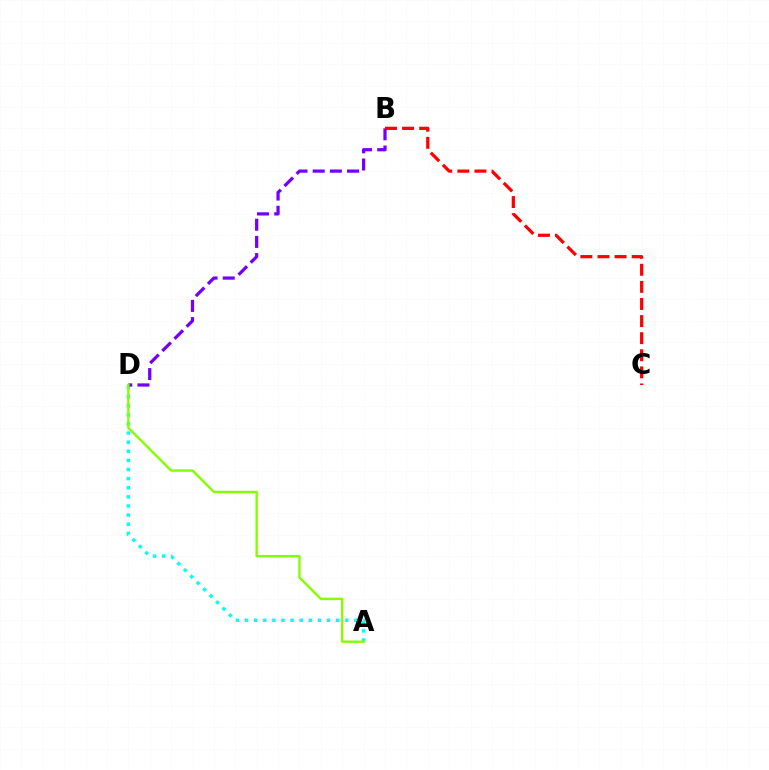{('A', 'D'): [{'color': '#00fff6', 'line_style': 'dotted', 'thickness': 2.48}, {'color': '#84ff00', 'line_style': 'solid', 'thickness': 1.73}], ('B', 'D'): [{'color': '#7200ff', 'line_style': 'dashed', 'thickness': 2.33}], ('B', 'C'): [{'color': '#ff0000', 'line_style': 'dashed', 'thickness': 2.32}]}